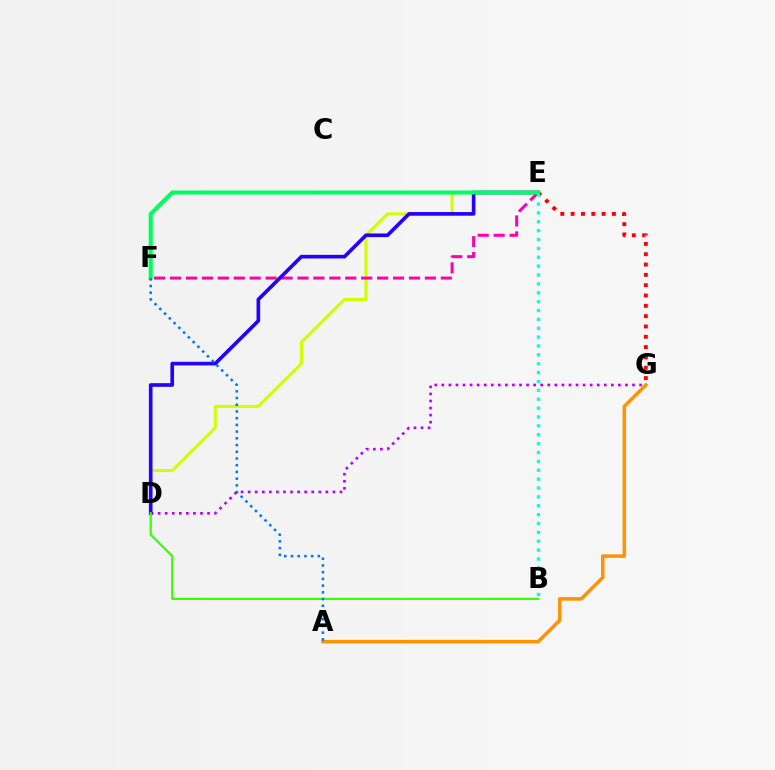{('D', 'E'): [{'color': '#d1ff00', 'line_style': 'solid', 'thickness': 2.18}, {'color': '#2500ff', 'line_style': 'solid', 'thickness': 2.62}], ('D', 'G'): [{'color': '#b900ff', 'line_style': 'dotted', 'thickness': 1.92}], ('E', 'F'): [{'color': '#ff00ac', 'line_style': 'dashed', 'thickness': 2.16}, {'color': '#00ff5c', 'line_style': 'solid', 'thickness': 2.91}], ('A', 'G'): [{'color': '#ff9400', 'line_style': 'solid', 'thickness': 2.53}], ('E', 'G'): [{'color': '#ff0000', 'line_style': 'dotted', 'thickness': 2.8}], ('B', 'D'): [{'color': '#3dff00', 'line_style': 'solid', 'thickness': 1.61}], ('B', 'E'): [{'color': '#00fff6', 'line_style': 'dotted', 'thickness': 2.41}], ('A', 'F'): [{'color': '#0074ff', 'line_style': 'dotted', 'thickness': 1.83}]}